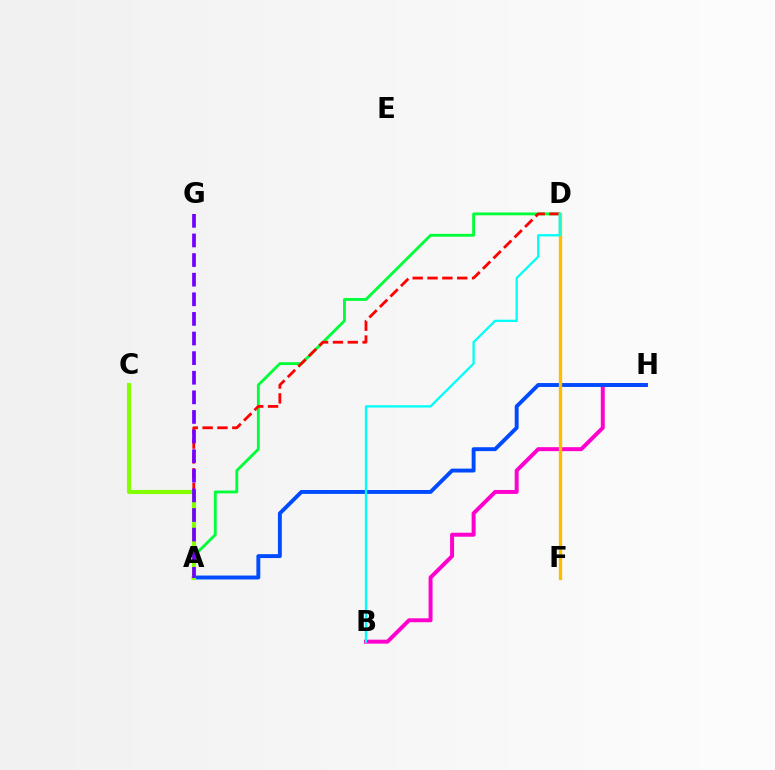{('B', 'H'): [{'color': '#ff00cf', 'line_style': 'solid', 'thickness': 2.85}], ('A', 'D'): [{'color': '#00ff39', 'line_style': 'solid', 'thickness': 2.05}, {'color': '#ff0000', 'line_style': 'dashed', 'thickness': 2.02}], ('A', 'H'): [{'color': '#004bff', 'line_style': 'solid', 'thickness': 2.81}], ('A', 'C'): [{'color': '#84ff00', 'line_style': 'solid', 'thickness': 2.95}], ('A', 'G'): [{'color': '#7200ff', 'line_style': 'dashed', 'thickness': 2.66}], ('D', 'F'): [{'color': '#ffbd00', 'line_style': 'solid', 'thickness': 2.39}], ('B', 'D'): [{'color': '#00fff6', 'line_style': 'solid', 'thickness': 1.65}]}